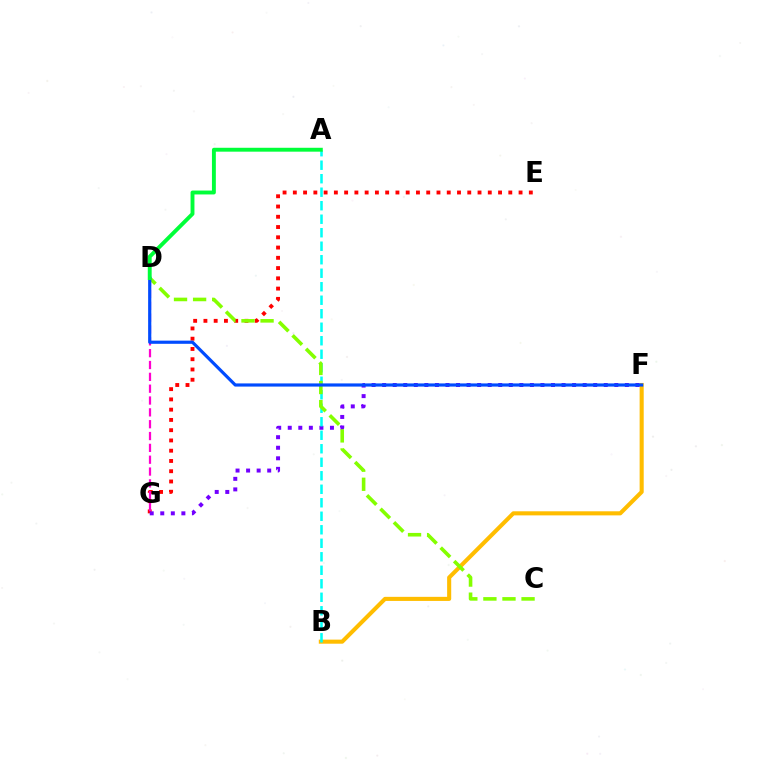{('E', 'G'): [{'color': '#ff0000', 'line_style': 'dotted', 'thickness': 2.79}], ('B', 'F'): [{'color': '#ffbd00', 'line_style': 'solid', 'thickness': 2.94}], ('F', 'G'): [{'color': '#7200ff', 'line_style': 'dotted', 'thickness': 2.87}], ('A', 'B'): [{'color': '#00fff6', 'line_style': 'dashed', 'thickness': 1.83}], ('D', 'G'): [{'color': '#ff00cf', 'line_style': 'dashed', 'thickness': 1.61}], ('C', 'D'): [{'color': '#84ff00', 'line_style': 'dashed', 'thickness': 2.59}], ('D', 'F'): [{'color': '#004bff', 'line_style': 'solid', 'thickness': 2.29}], ('A', 'D'): [{'color': '#00ff39', 'line_style': 'solid', 'thickness': 2.8}]}